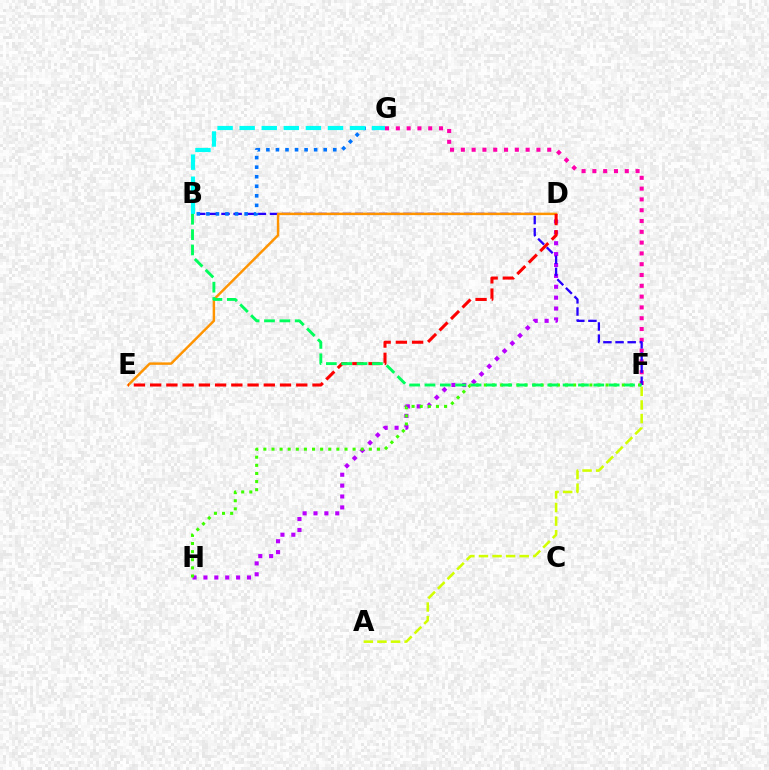{('F', 'G'): [{'color': '#ff00ac', 'line_style': 'dotted', 'thickness': 2.93}], ('D', 'H'): [{'color': '#b900ff', 'line_style': 'dotted', 'thickness': 2.96}], ('A', 'F'): [{'color': '#d1ff00', 'line_style': 'dashed', 'thickness': 1.85}], ('B', 'F'): [{'color': '#2500ff', 'line_style': 'dashed', 'thickness': 1.65}, {'color': '#00ff5c', 'line_style': 'dashed', 'thickness': 2.09}], ('F', 'H'): [{'color': '#3dff00', 'line_style': 'dotted', 'thickness': 2.2}], ('D', 'E'): [{'color': '#ff9400', 'line_style': 'solid', 'thickness': 1.77}, {'color': '#ff0000', 'line_style': 'dashed', 'thickness': 2.21}], ('B', 'G'): [{'color': '#0074ff', 'line_style': 'dotted', 'thickness': 2.6}, {'color': '#00fff6', 'line_style': 'dashed', 'thickness': 3.0}]}